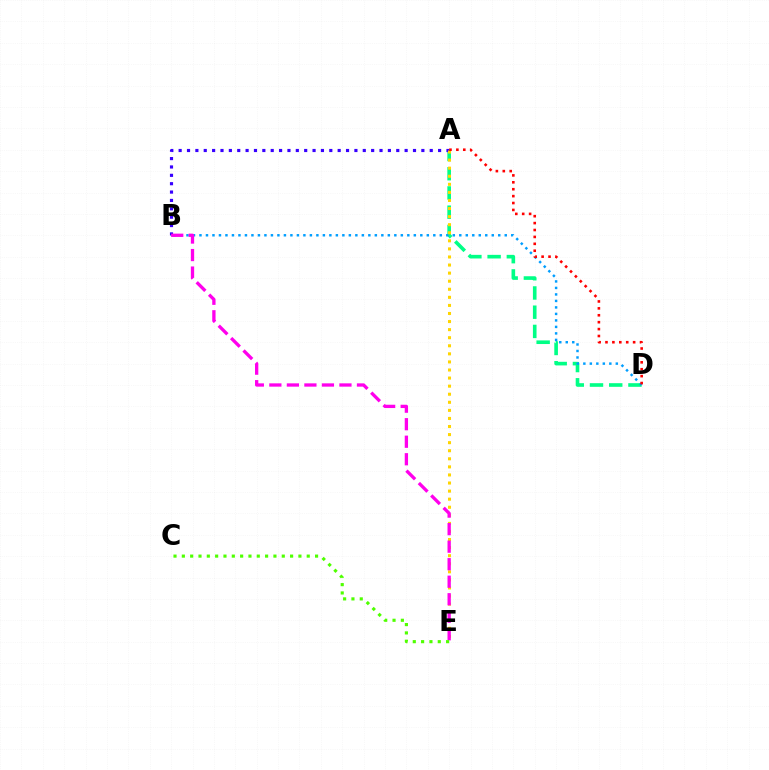{('A', 'D'): [{'color': '#00ff86', 'line_style': 'dashed', 'thickness': 2.61}, {'color': '#ff0000', 'line_style': 'dotted', 'thickness': 1.88}], ('B', 'D'): [{'color': '#009eff', 'line_style': 'dotted', 'thickness': 1.76}], ('A', 'B'): [{'color': '#3700ff', 'line_style': 'dotted', 'thickness': 2.27}], ('A', 'E'): [{'color': '#ffd500', 'line_style': 'dotted', 'thickness': 2.19}], ('B', 'E'): [{'color': '#ff00ed', 'line_style': 'dashed', 'thickness': 2.38}], ('C', 'E'): [{'color': '#4fff00', 'line_style': 'dotted', 'thickness': 2.26}]}